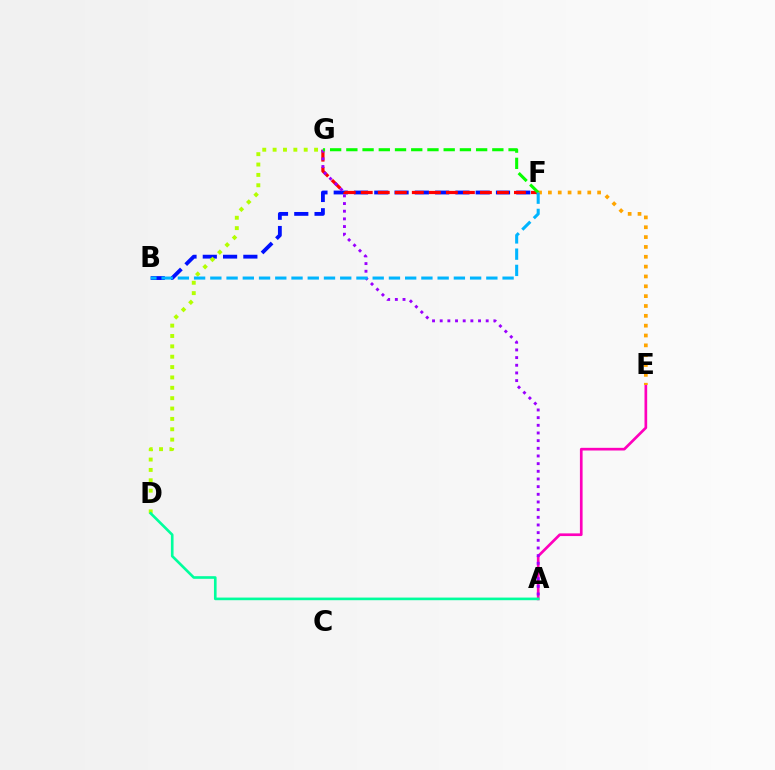{('B', 'F'): [{'color': '#0010ff', 'line_style': 'dashed', 'thickness': 2.76}, {'color': '#00b5ff', 'line_style': 'dashed', 'thickness': 2.21}], ('F', 'G'): [{'color': '#ff0000', 'line_style': 'dashed', 'thickness': 2.31}, {'color': '#08ff00', 'line_style': 'dashed', 'thickness': 2.2}], ('D', 'G'): [{'color': '#b3ff00', 'line_style': 'dotted', 'thickness': 2.82}], ('A', 'E'): [{'color': '#ff00bd', 'line_style': 'solid', 'thickness': 1.93}], ('A', 'D'): [{'color': '#00ff9d', 'line_style': 'solid', 'thickness': 1.9}], ('E', 'F'): [{'color': '#ffa500', 'line_style': 'dotted', 'thickness': 2.67}], ('A', 'G'): [{'color': '#9b00ff', 'line_style': 'dotted', 'thickness': 2.08}]}